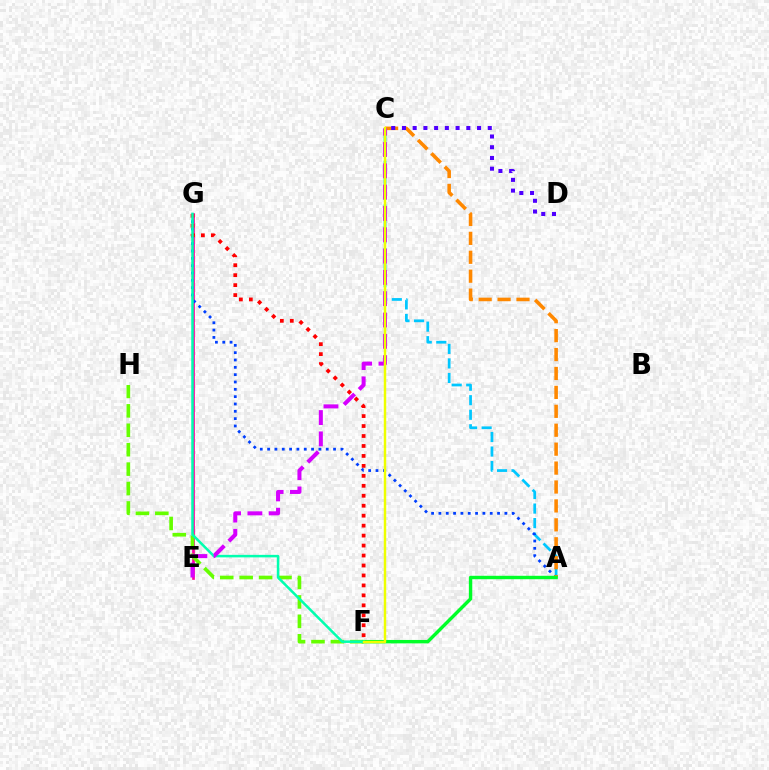{('E', 'G'): [{'color': '#ff00a0', 'line_style': 'solid', 'thickness': 1.94}], ('A', 'C'): [{'color': '#00c7ff', 'line_style': 'dashed', 'thickness': 1.98}, {'color': '#ff8800', 'line_style': 'dashed', 'thickness': 2.57}], ('A', 'G'): [{'color': '#003fff', 'line_style': 'dotted', 'thickness': 1.99}], ('F', 'H'): [{'color': '#66ff00', 'line_style': 'dashed', 'thickness': 2.64}], ('F', 'G'): [{'color': '#ff0000', 'line_style': 'dotted', 'thickness': 2.71}, {'color': '#00ffaf', 'line_style': 'solid', 'thickness': 1.81}], ('A', 'F'): [{'color': '#00ff27', 'line_style': 'solid', 'thickness': 2.46}], ('C', 'E'): [{'color': '#d600ff', 'line_style': 'dashed', 'thickness': 2.9}], ('C', 'F'): [{'color': '#eeff00', 'line_style': 'solid', 'thickness': 1.76}], ('C', 'D'): [{'color': '#4f00ff', 'line_style': 'dotted', 'thickness': 2.91}]}